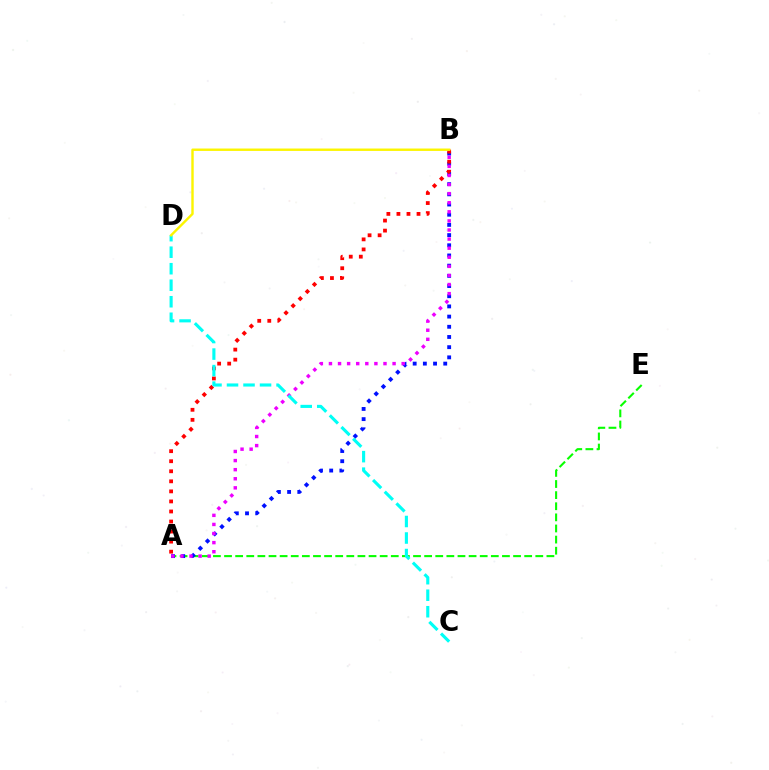{('A', 'E'): [{'color': '#08ff00', 'line_style': 'dashed', 'thickness': 1.51}], ('A', 'B'): [{'color': '#0010ff', 'line_style': 'dotted', 'thickness': 2.77}, {'color': '#ee00ff', 'line_style': 'dotted', 'thickness': 2.47}, {'color': '#ff0000', 'line_style': 'dotted', 'thickness': 2.73}], ('C', 'D'): [{'color': '#00fff6', 'line_style': 'dashed', 'thickness': 2.24}], ('B', 'D'): [{'color': '#fcf500', 'line_style': 'solid', 'thickness': 1.73}]}